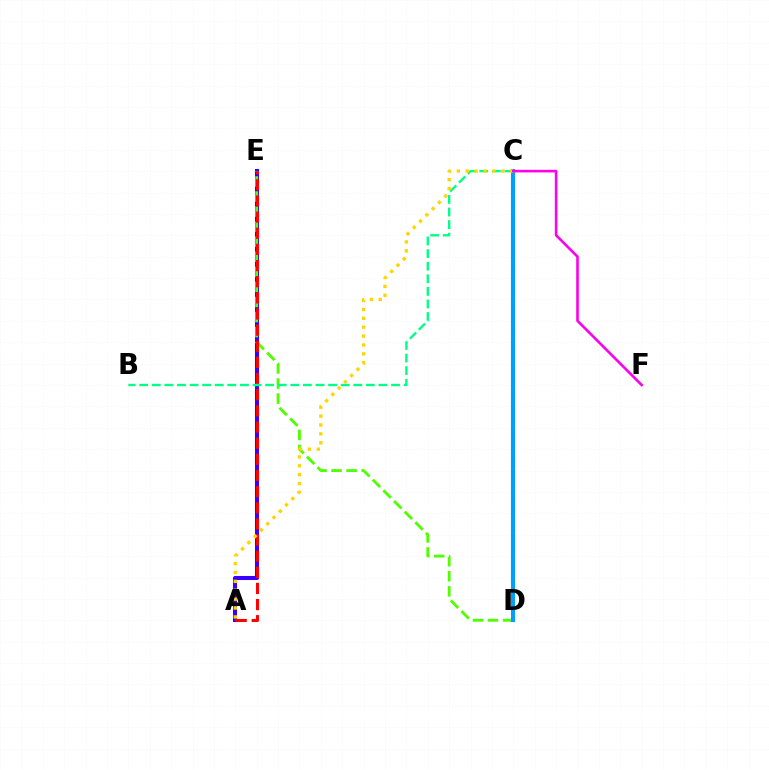{('A', 'E'): [{'color': '#3700ff', 'line_style': 'solid', 'thickness': 2.92}, {'color': '#ff0000', 'line_style': 'dashed', 'thickness': 2.19}], ('D', 'E'): [{'color': '#4fff00', 'line_style': 'dashed', 'thickness': 2.05}], ('C', 'D'): [{'color': '#009eff', 'line_style': 'solid', 'thickness': 2.94}], ('B', 'C'): [{'color': '#00ff86', 'line_style': 'dashed', 'thickness': 1.71}], ('A', 'C'): [{'color': '#ffd500', 'line_style': 'dotted', 'thickness': 2.41}], ('C', 'F'): [{'color': '#ff00ed', 'line_style': 'solid', 'thickness': 1.88}]}